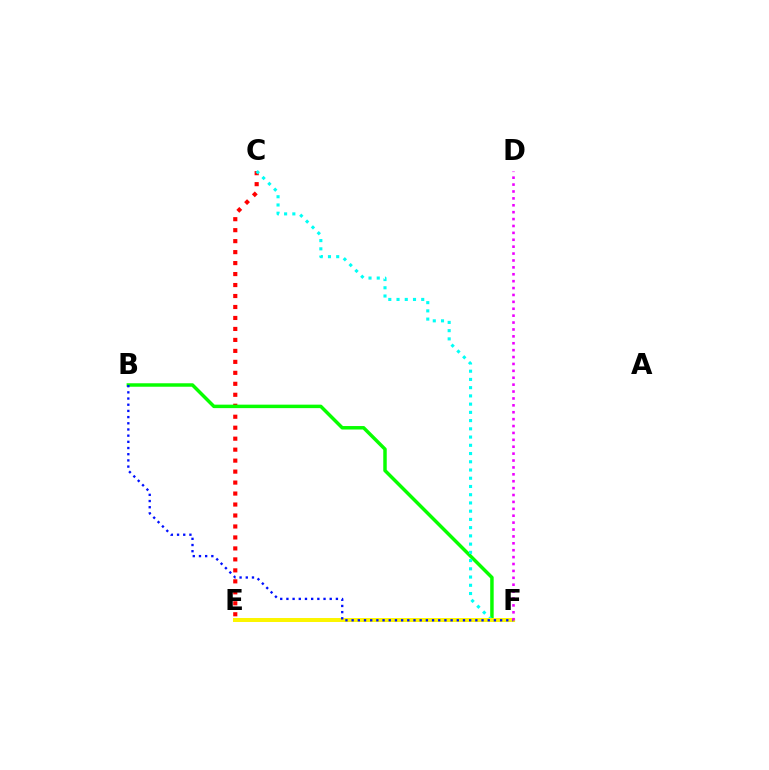{('C', 'E'): [{'color': '#ff0000', 'line_style': 'dotted', 'thickness': 2.98}], ('B', 'F'): [{'color': '#08ff00', 'line_style': 'solid', 'thickness': 2.5}, {'color': '#0010ff', 'line_style': 'dotted', 'thickness': 1.68}], ('C', 'F'): [{'color': '#00fff6', 'line_style': 'dotted', 'thickness': 2.24}], ('E', 'F'): [{'color': '#fcf500', 'line_style': 'solid', 'thickness': 2.87}], ('D', 'F'): [{'color': '#ee00ff', 'line_style': 'dotted', 'thickness': 1.87}]}